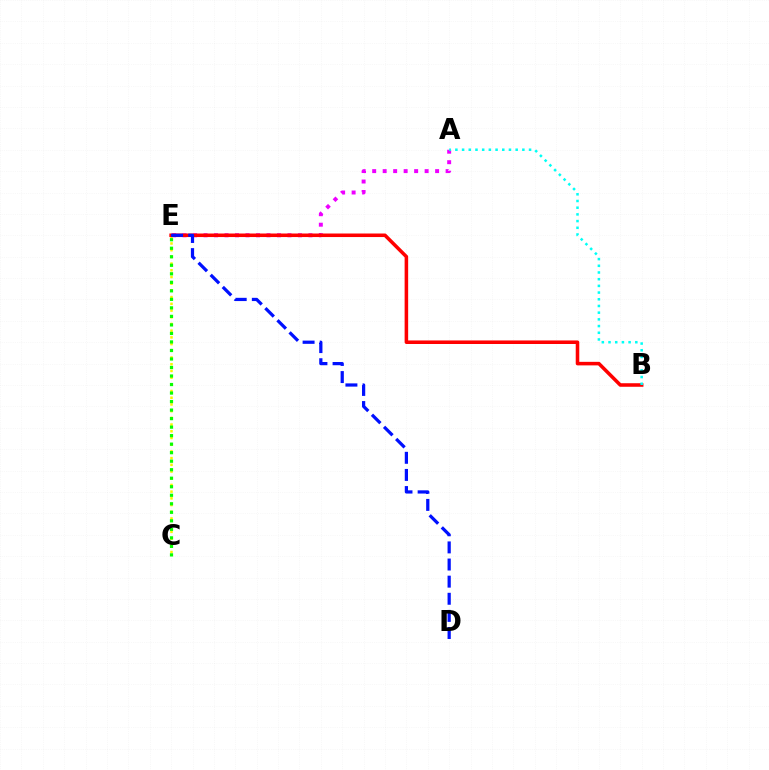{('A', 'E'): [{'color': '#ee00ff', 'line_style': 'dotted', 'thickness': 2.85}], ('C', 'E'): [{'color': '#fcf500', 'line_style': 'dotted', 'thickness': 1.82}, {'color': '#08ff00', 'line_style': 'dotted', 'thickness': 2.31}], ('B', 'E'): [{'color': '#ff0000', 'line_style': 'solid', 'thickness': 2.55}], ('A', 'B'): [{'color': '#00fff6', 'line_style': 'dotted', 'thickness': 1.82}], ('D', 'E'): [{'color': '#0010ff', 'line_style': 'dashed', 'thickness': 2.33}]}